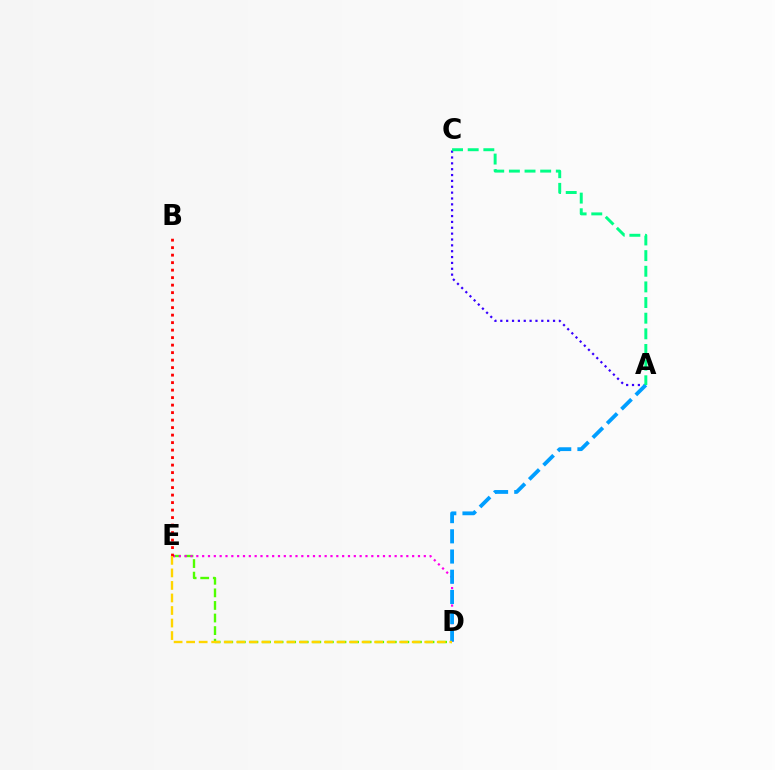{('D', 'E'): [{'color': '#4fff00', 'line_style': 'dashed', 'thickness': 1.71}, {'color': '#ff00ed', 'line_style': 'dotted', 'thickness': 1.58}, {'color': '#ffd500', 'line_style': 'dashed', 'thickness': 1.7}], ('B', 'E'): [{'color': '#ff0000', 'line_style': 'dotted', 'thickness': 2.04}], ('A', 'C'): [{'color': '#3700ff', 'line_style': 'dotted', 'thickness': 1.59}, {'color': '#00ff86', 'line_style': 'dashed', 'thickness': 2.13}], ('A', 'D'): [{'color': '#009eff', 'line_style': 'dashed', 'thickness': 2.74}]}